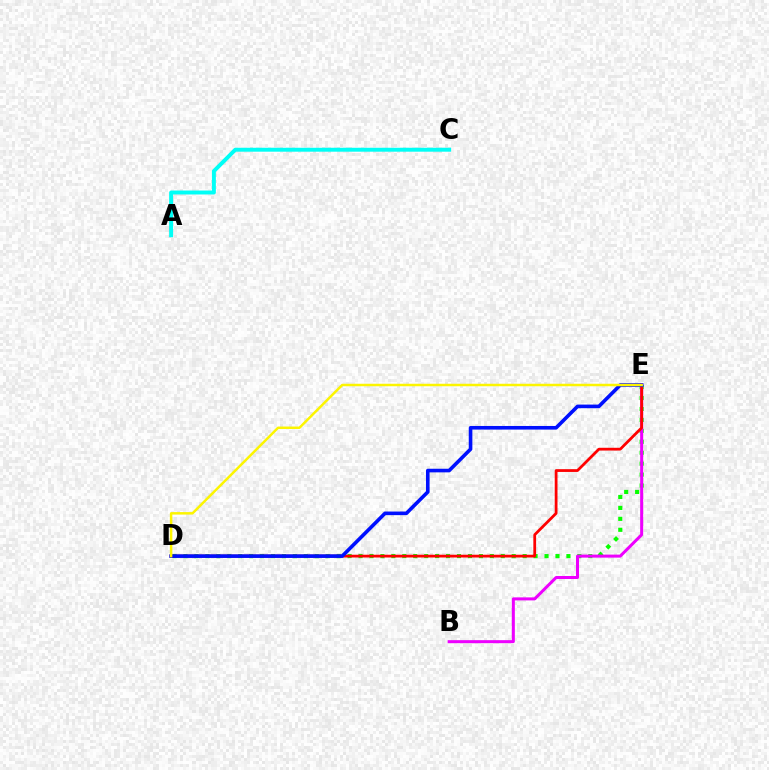{('A', 'C'): [{'color': '#00fff6', 'line_style': 'solid', 'thickness': 2.84}], ('D', 'E'): [{'color': '#08ff00', 'line_style': 'dotted', 'thickness': 2.97}, {'color': '#ff0000', 'line_style': 'solid', 'thickness': 1.99}, {'color': '#0010ff', 'line_style': 'solid', 'thickness': 2.6}, {'color': '#fcf500', 'line_style': 'solid', 'thickness': 1.79}], ('B', 'E'): [{'color': '#ee00ff', 'line_style': 'solid', 'thickness': 2.17}]}